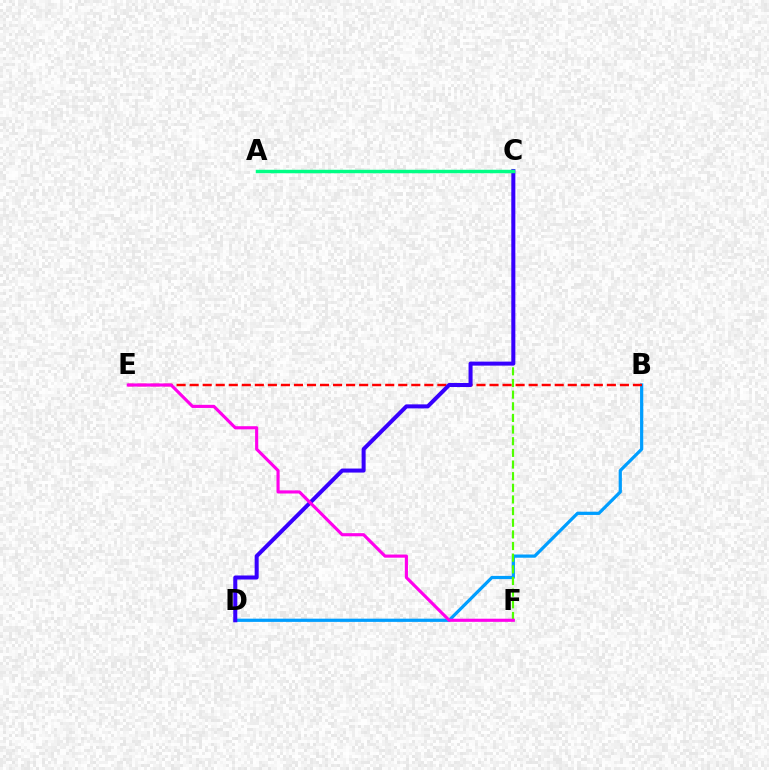{('B', 'D'): [{'color': '#009eff', 'line_style': 'solid', 'thickness': 2.32}], ('C', 'F'): [{'color': '#4fff00', 'line_style': 'dashed', 'thickness': 1.58}], ('B', 'E'): [{'color': '#ff0000', 'line_style': 'dashed', 'thickness': 1.77}], ('C', 'D'): [{'color': '#3700ff', 'line_style': 'solid', 'thickness': 2.9}], ('A', 'C'): [{'color': '#ffd500', 'line_style': 'dashed', 'thickness': 2.11}, {'color': '#00ff86', 'line_style': 'solid', 'thickness': 2.48}], ('E', 'F'): [{'color': '#ff00ed', 'line_style': 'solid', 'thickness': 2.25}]}